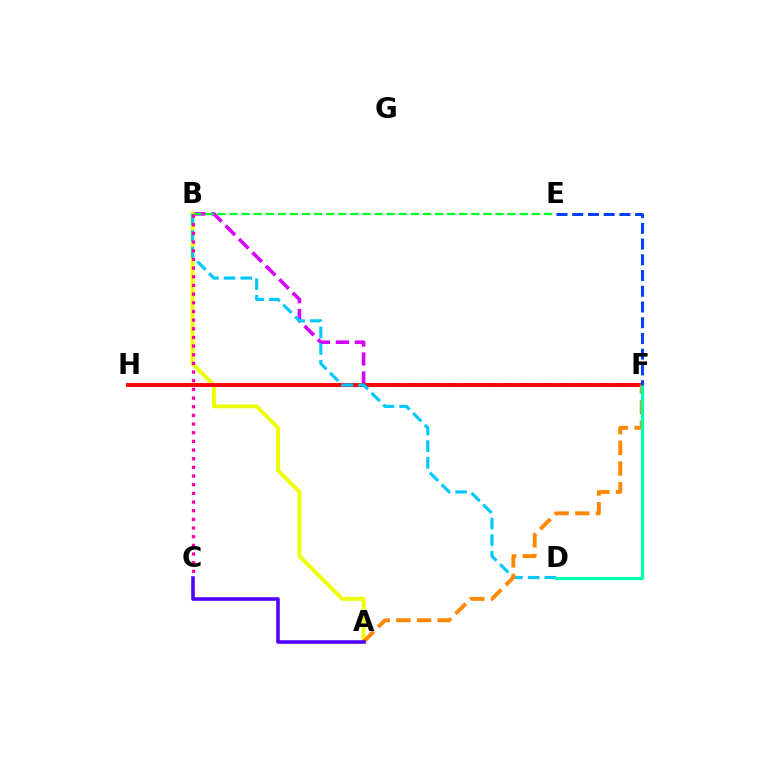{('B', 'F'): [{'color': '#d600ff', 'line_style': 'dashed', 'thickness': 2.58}], ('B', 'E'): [{'color': '#00ff27', 'line_style': 'dashed', 'thickness': 1.64}], ('F', 'H'): [{'color': '#66ff00', 'line_style': 'dotted', 'thickness': 1.76}, {'color': '#ff0000', 'line_style': 'solid', 'thickness': 2.79}], ('A', 'B'): [{'color': '#eeff00', 'line_style': 'solid', 'thickness': 2.79}], ('B', 'D'): [{'color': '#00c7ff', 'line_style': 'dashed', 'thickness': 2.26}], ('A', 'F'): [{'color': '#ff8800', 'line_style': 'dashed', 'thickness': 2.81}], ('D', 'F'): [{'color': '#00ffaf', 'line_style': 'solid', 'thickness': 2.3}], ('B', 'C'): [{'color': '#ff00a0', 'line_style': 'dotted', 'thickness': 2.35}], ('E', 'F'): [{'color': '#003fff', 'line_style': 'dashed', 'thickness': 2.14}], ('A', 'C'): [{'color': '#4f00ff', 'line_style': 'solid', 'thickness': 2.57}]}